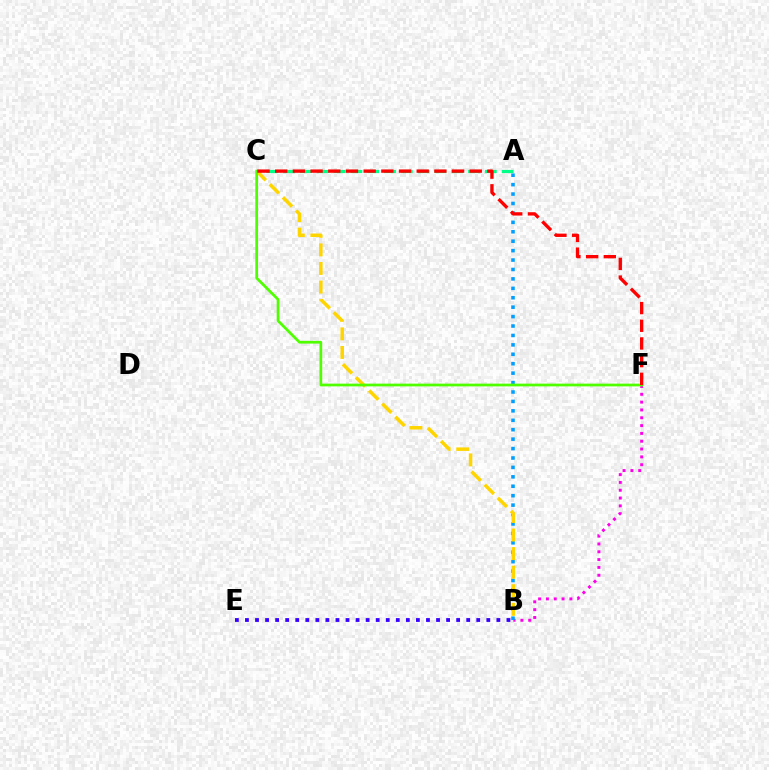{('B', 'F'): [{'color': '#ff00ed', 'line_style': 'dotted', 'thickness': 2.13}], ('A', 'B'): [{'color': '#009eff', 'line_style': 'dotted', 'thickness': 2.56}], ('A', 'C'): [{'color': '#00ff86', 'line_style': 'dashed', 'thickness': 2.28}], ('B', 'C'): [{'color': '#ffd500', 'line_style': 'dashed', 'thickness': 2.52}], ('B', 'E'): [{'color': '#3700ff', 'line_style': 'dotted', 'thickness': 2.73}], ('C', 'F'): [{'color': '#4fff00', 'line_style': 'solid', 'thickness': 1.97}, {'color': '#ff0000', 'line_style': 'dashed', 'thickness': 2.4}]}